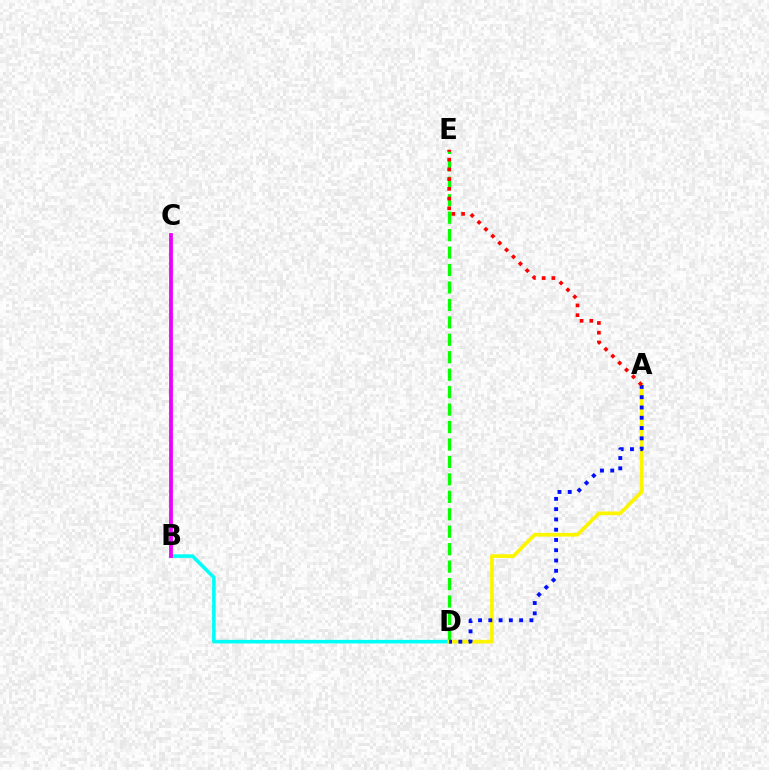{('D', 'E'): [{'color': '#08ff00', 'line_style': 'dashed', 'thickness': 2.37}], ('B', 'D'): [{'color': '#00fff6', 'line_style': 'solid', 'thickness': 2.58}], ('A', 'D'): [{'color': '#fcf500', 'line_style': 'solid', 'thickness': 2.67}, {'color': '#0010ff', 'line_style': 'dotted', 'thickness': 2.79}], ('A', 'E'): [{'color': '#ff0000', 'line_style': 'dotted', 'thickness': 2.65}], ('B', 'C'): [{'color': '#ee00ff', 'line_style': 'solid', 'thickness': 2.74}]}